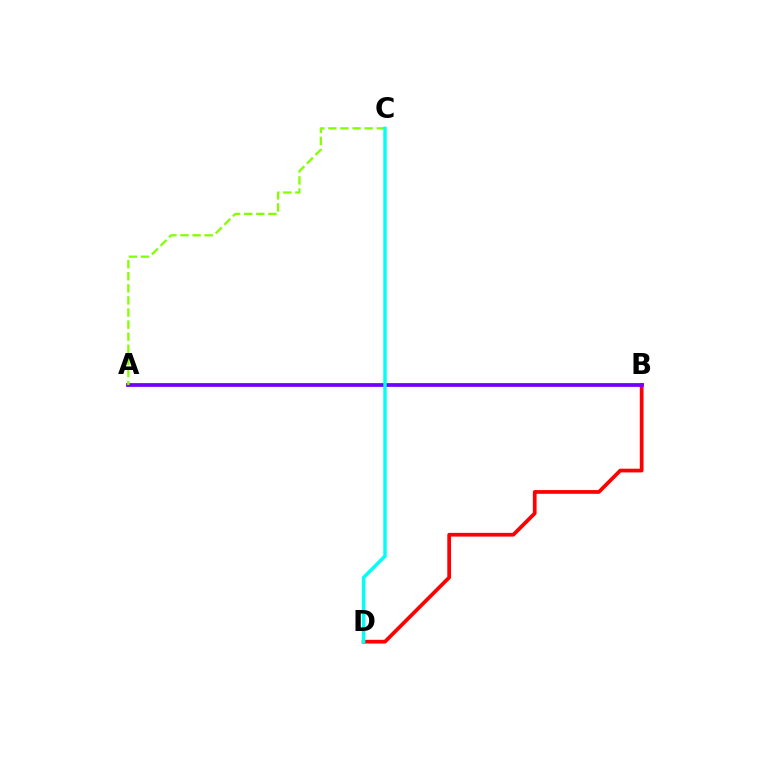{('B', 'D'): [{'color': '#ff0000', 'line_style': 'solid', 'thickness': 2.68}], ('A', 'B'): [{'color': '#7200ff', 'line_style': 'solid', 'thickness': 2.7}], ('A', 'C'): [{'color': '#84ff00', 'line_style': 'dashed', 'thickness': 1.64}], ('C', 'D'): [{'color': '#00fff6', 'line_style': 'solid', 'thickness': 2.47}]}